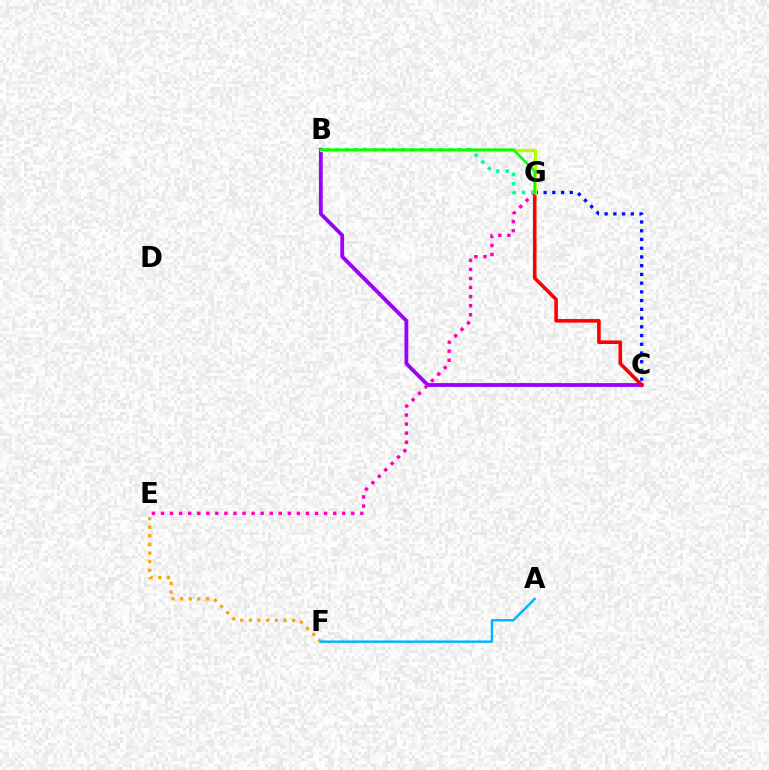{('C', 'G'): [{'color': '#0010ff', 'line_style': 'dotted', 'thickness': 2.37}, {'color': '#ff0000', 'line_style': 'solid', 'thickness': 2.59}], ('B', 'C'): [{'color': '#9b00ff', 'line_style': 'solid', 'thickness': 2.75}], ('E', 'F'): [{'color': '#ffa500', 'line_style': 'dotted', 'thickness': 2.34}], ('B', 'G'): [{'color': '#b3ff00', 'line_style': 'solid', 'thickness': 2.34}, {'color': '#00ff9d', 'line_style': 'dotted', 'thickness': 2.56}, {'color': '#08ff00', 'line_style': 'solid', 'thickness': 1.85}], ('E', 'G'): [{'color': '#ff00bd', 'line_style': 'dotted', 'thickness': 2.46}], ('A', 'F'): [{'color': '#00b5ff', 'line_style': 'solid', 'thickness': 1.74}]}